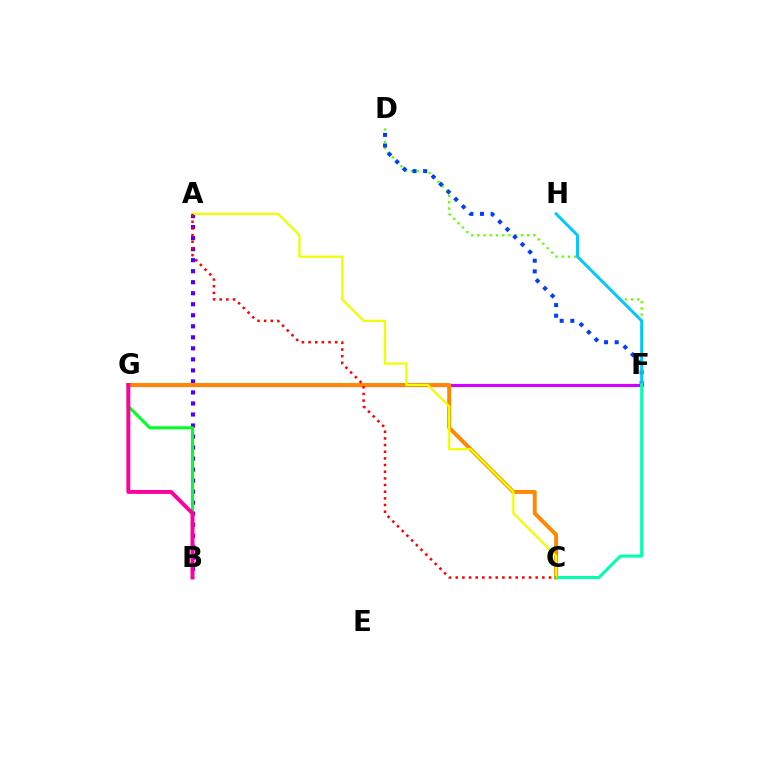{('D', 'F'): [{'color': '#66ff00', 'line_style': 'dotted', 'thickness': 1.69}, {'color': '#003fff', 'line_style': 'dotted', 'thickness': 2.89}], ('A', 'B'): [{'color': '#4f00ff', 'line_style': 'dotted', 'thickness': 2.99}], ('F', 'G'): [{'color': '#d600ff', 'line_style': 'solid', 'thickness': 2.27}], ('C', 'G'): [{'color': '#ff8800', 'line_style': 'solid', 'thickness': 2.83}], ('F', 'H'): [{'color': '#00c7ff', 'line_style': 'solid', 'thickness': 2.1}], ('C', 'F'): [{'color': '#00ffaf', 'line_style': 'solid', 'thickness': 2.18}], ('A', 'C'): [{'color': '#eeff00', 'line_style': 'solid', 'thickness': 1.62}, {'color': '#ff0000', 'line_style': 'dotted', 'thickness': 1.81}], ('B', 'G'): [{'color': '#00ff27', 'line_style': 'solid', 'thickness': 2.2}, {'color': '#ff00a0', 'line_style': 'solid', 'thickness': 2.83}]}